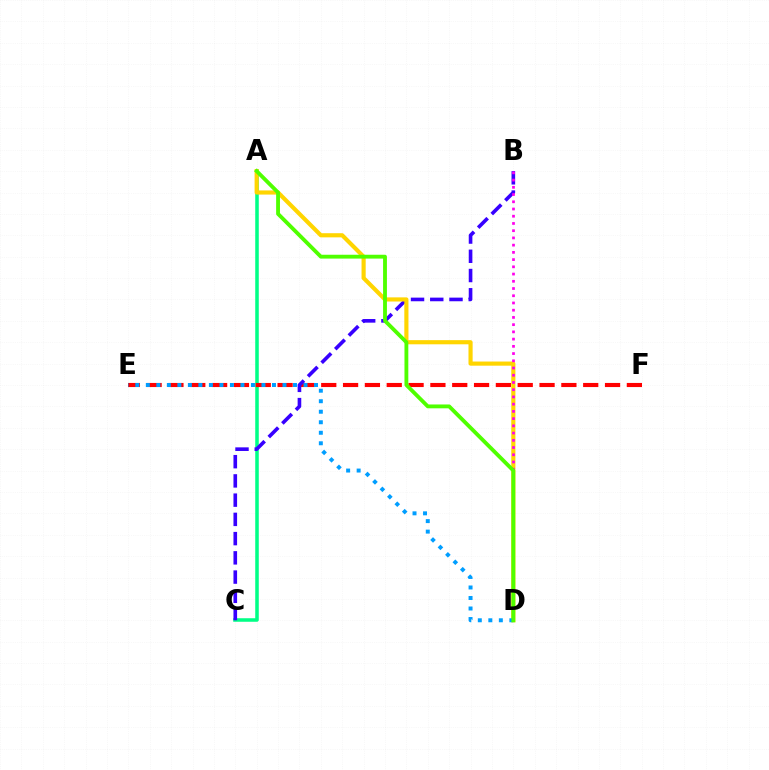{('A', 'C'): [{'color': '#00ff86', 'line_style': 'solid', 'thickness': 2.55}], ('E', 'F'): [{'color': '#ff0000', 'line_style': 'dashed', 'thickness': 2.97}], ('B', 'C'): [{'color': '#3700ff', 'line_style': 'dashed', 'thickness': 2.61}], ('A', 'D'): [{'color': '#ffd500', 'line_style': 'solid', 'thickness': 2.98}, {'color': '#4fff00', 'line_style': 'solid', 'thickness': 2.77}], ('D', 'E'): [{'color': '#009eff', 'line_style': 'dotted', 'thickness': 2.86}], ('B', 'D'): [{'color': '#ff00ed', 'line_style': 'dotted', 'thickness': 1.96}]}